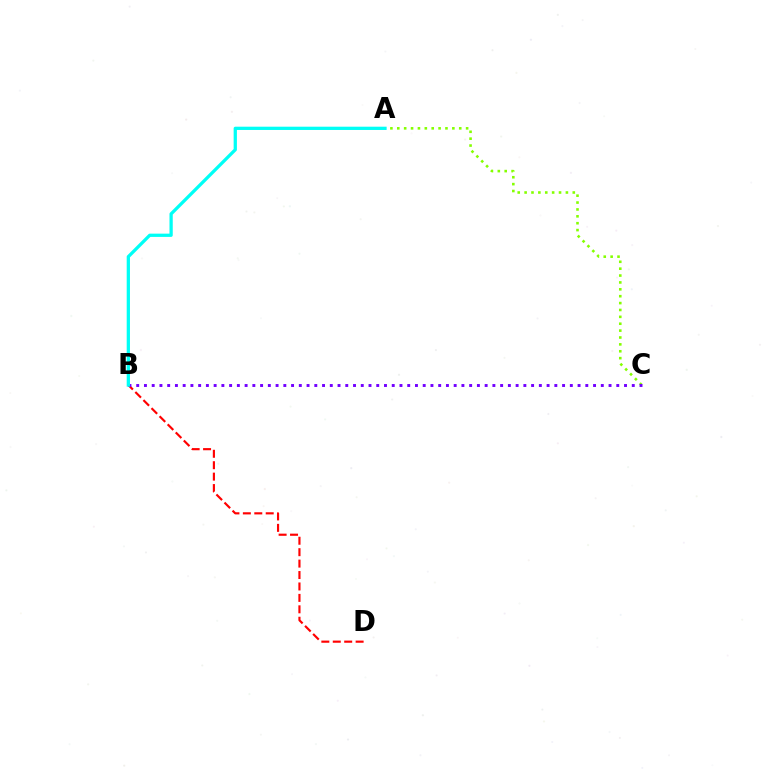{('B', 'D'): [{'color': '#ff0000', 'line_style': 'dashed', 'thickness': 1.55}], ('A', 'C'): [{'color': '#84ff00', 'line_style': 'dotted', 'thickness': 1.87}], ('B', 'C'): [{'color': '#7200ff', 'line_style': 'dotted', 'thickness': 2.1}], ('A', 'B'): [{'color': '#00fff6', 'line_style': 'solid', 'thickness': 2.35}]}